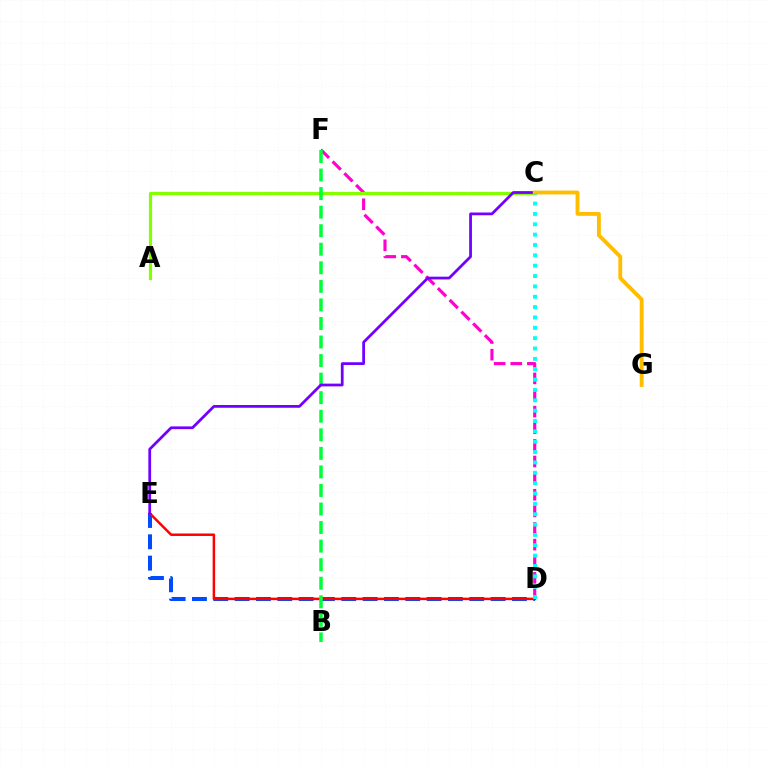{('D', 'F'): [{'color': '#ff00cf', 'line_style': 'dashed', 'thickness': 2.26}], ('D', 'E'): [{'color': '#004bff', 'line_style': 'dashed', 'thickness': 2.9}, {'color': '#ff0000', 'line_style': 'solid', 'thickness': 1.79}], ('A', 'C'): [{'color': '#84ff00', 'line_style': 'solid', 'thickness': 2.3}], ('B', 'F'): [{'color': '#00ff39', 'line_style': 'dashed', 'thickness': 2.52}], ('C', 'E'): [{'color': '#7200ff', 'line_style': 'solid', 'thickness': 1.99}], ('C', 'D'): [{'color': '#00fff6', 'line_style': 'dotted', 'thickness': 2.81}], ('C', 'G'): [{'color': '#ffbd00', 'line_style': 'solid', 'thickness': 2.77}]}